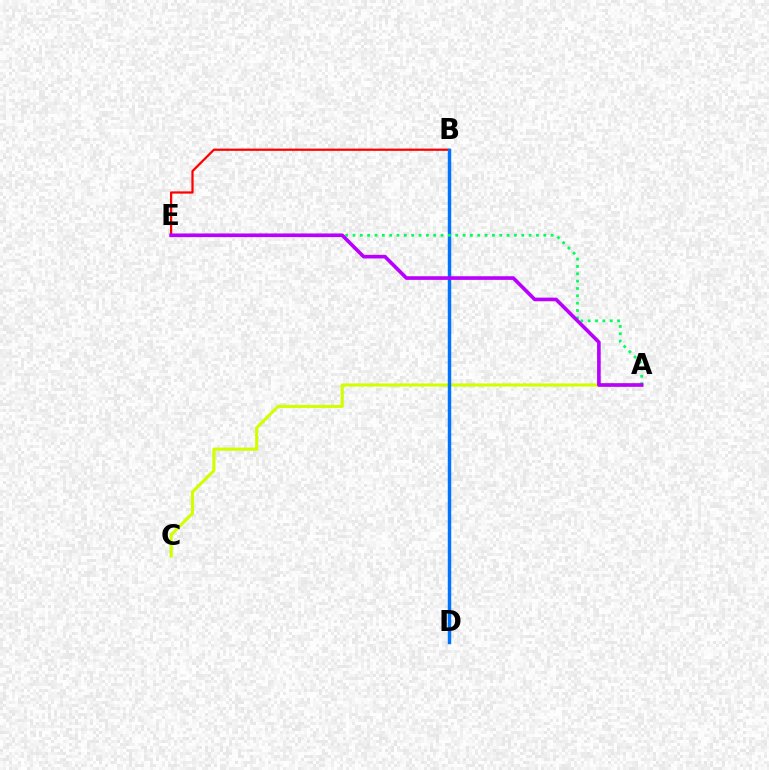{('B', 'E'): [{'color': '#ff0000', 'line_style': 'solid', 'thickness': 1.61}], ('A', 'C'): [{'color': '#d1ff00', 'line_style': 'solid', 'thickness': 2.23}], ('B', 'D'): [{'color': '#0074ff', 'line_style': 'solid', 'thickness': 2.48}], ('A', 'E'): [{'color': '#00ff5c', 'line_style': 'dotted', 'thickness': 1.99}, {'color': '#b900ff', 'line_style': 'solid', 'thickness': 2.62}]}